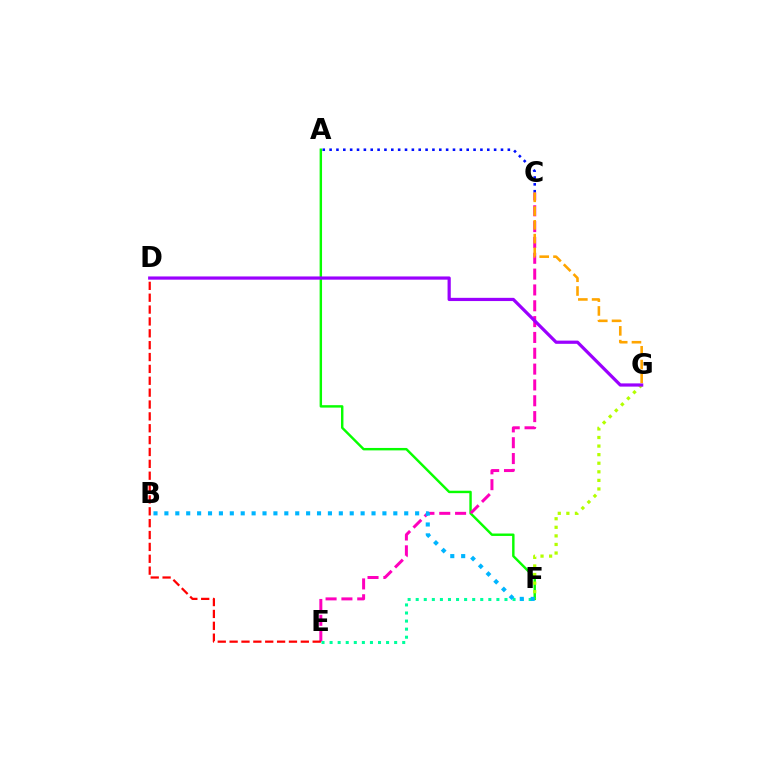{('A', 'F'): [{'color': '#08ff00', 'line_style': 'solid', 'thickness': 1.75}], ('C', 'E'): [{'color': '#ff00bd', 'line_style': 'dashed', 'thickness': 2.15}], ('D', 'E'): [{'color': '#ff0000', 'line_style': 'dashed', 'thickness': 1.61}], ('E', 'F'): [{'color': '#00ff9d', 'line_style': 'dotted', 'thickness': 2.19}], ('F', 'G'): [{'color': '#b3ff00', 'line_style': 'dotted', 'thickness': 2.33}], ('D', 'G'): [{'color': '#9b00ff', 'line_style': 'solid', 'thickness': 2.31}], ('A', 'C'): [{'color': '#0010ff', 'line_style': 'dotted', 'thickness': 1.86}], ('C', 'G'): [{'color': '#ffa500', 'line_style': 'dashed', 'thickness': 1.87}], ('B', 'F'): [{'color': '#00b5ff', 'line_style': 'dotted', 'thickness': 2.96}]}